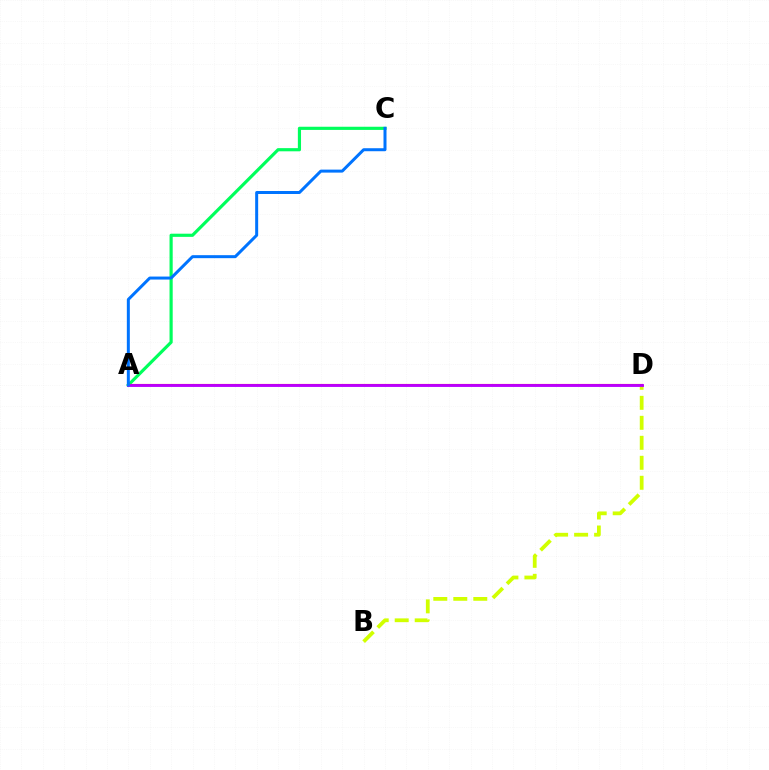{('A', 'C'): [{'color': '#00ff5c', 'line_style': 'solid', 'thickness': 2.28}, {'color': '#0074ff', 'line_style': 'solid', 'thickness': 2.16}], ('A', 'D'): [{'color': '#ff0000', 'line_style': 'solid', 'thickness': 1.52}, {'color': '#b900ff', 'line_style': 'solid', 'thickness': 2.07}], ('B', 'D'): [{'color': '#d1ff00', 'line_style': 'dashed', 'thickness': 2.72}]}